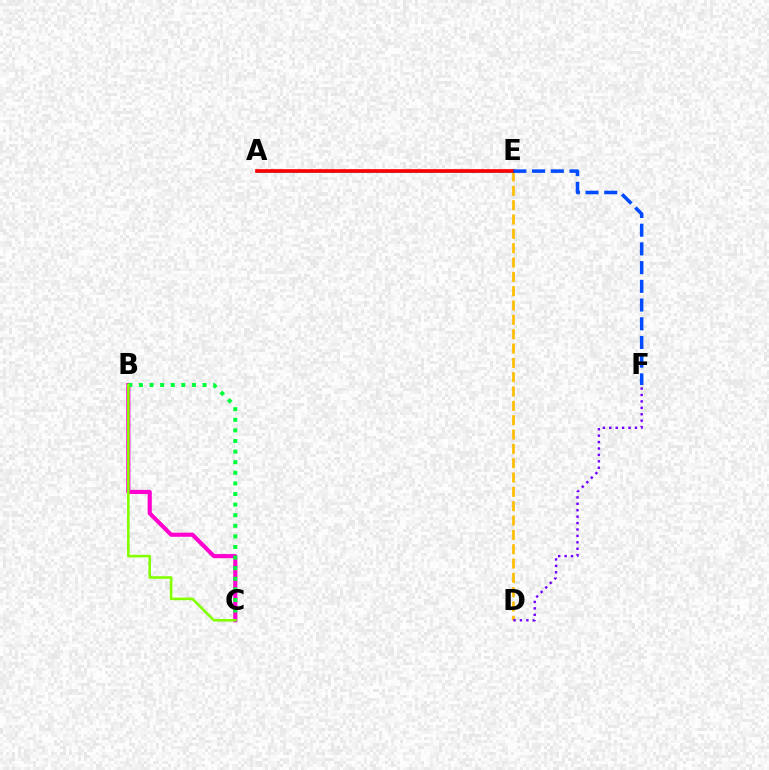{('B', 'C'): [{'color': '#ff00cf', 'line_style': 'solid', 'thickness': 2.97}, {'color': '#00ff39', 'line_style': 'dotted', 'thickness': 2.88}, {'color': '#84ff00', 'line_style': 'solid', 'thickness': 1.86}], ('D', 'E'): [{'color': '#ffbd00', 'line_style': 'dashed', 'thickness': 1.95}], ('D', 'F'): [{'color': '#7200ff', 'line_style': 'dotted', 'thickness': 1.74}], ('A', 'E'): [{'color': '#00fff6', 'line_style': 'solid', 'thickness': 2.07}, {'color': '#ff0000', 'line_style': 'solid', 'thickness': 2.66}], ('E', 'F'): [{'color': '#004bff', 'line_style': 'dashed', 'thickness': 2.54}]}